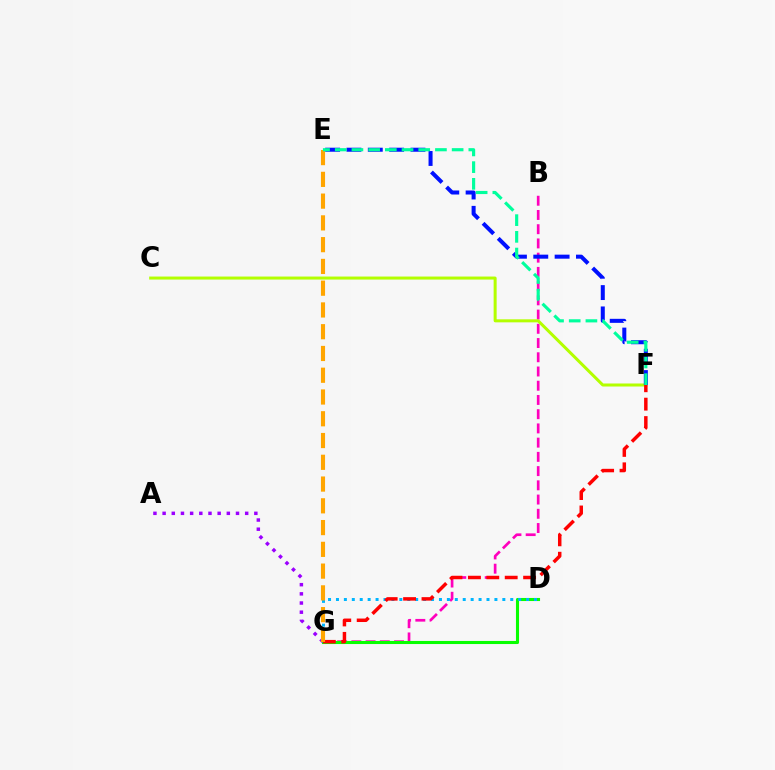{('A', 'G'): [{'color': '#9b00ff', 'line_style': 'dotted', 'thickness': 2.49}], ('B', 'G'): [{'color': '#ff00bd', 'line_style': 'dashed', 'thickness': 1.93}], ('D', 'G'): [{'color': '#08ff00', 'line_style': 'solid', 'thickness': 2.22}, {'color': '#00b5ff', 'line_style': 'dotted', 'thickness': 2.15}], ('C', 'F'): [{'color': '#b3ff00', 'line_style': 'solid', 'thickness': 2.17}], ('F', 'G'): [{'color': '#ff0000', 'line_style': 'dashed', 'thickness': 2.5}], ('E', 'F'): [{'color': '#0010ff', 'line_style': 'dashed', 'thickness': 2.9}, {'color': '#00ff9d', 'line_style': 'dashed', 'thickness': 2.27}], ('E', 'G'): [{'color': '#ffa500', 'line_style': 'dashed', 'thickness': 2.96}]}